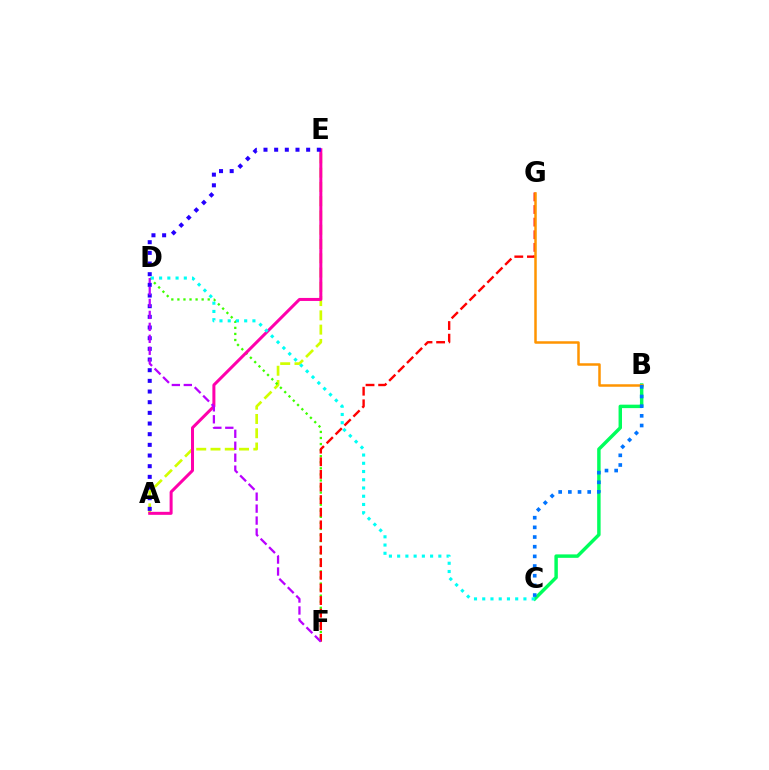{('A', 'E'): [{'color': '#d1ff00', 'line_style': 'dashed', 'thickness': 1.94}, {'color': '#ff00ac', 'line_style': 'solid', 'thickness': 2.17}, {'color': '#2500ff', 'line_style': 'dotted', 'thickness': 2.9}], ('D', 'F'): [{'color': '#3dff00', 'line_style': 'dotted', 'thickness': 1.65}, {'color': '#b900ff', 'line_style': 'dashed', 'thickness': 1.62}], ('B', 'C'): [{'color': '#00ff5c', 'line_style': 'solid', 'thickness': 2.48}, {'color': '#0074ff', 'line_style': 'dotted', 'thickness': 2.63}], ('C', 'D'): [{'color': '#00fff6', 'line_style': 'dotted', 'thickness': 2.24}], ('F', 'G'): [{'color': '#ff0000', 'line_style': 'dashed', 'thickness': 1.71}], ('B', 'G'): [{'color': '#ff9400', 'line_style': 'solid', 'thickness': 1.8}]}